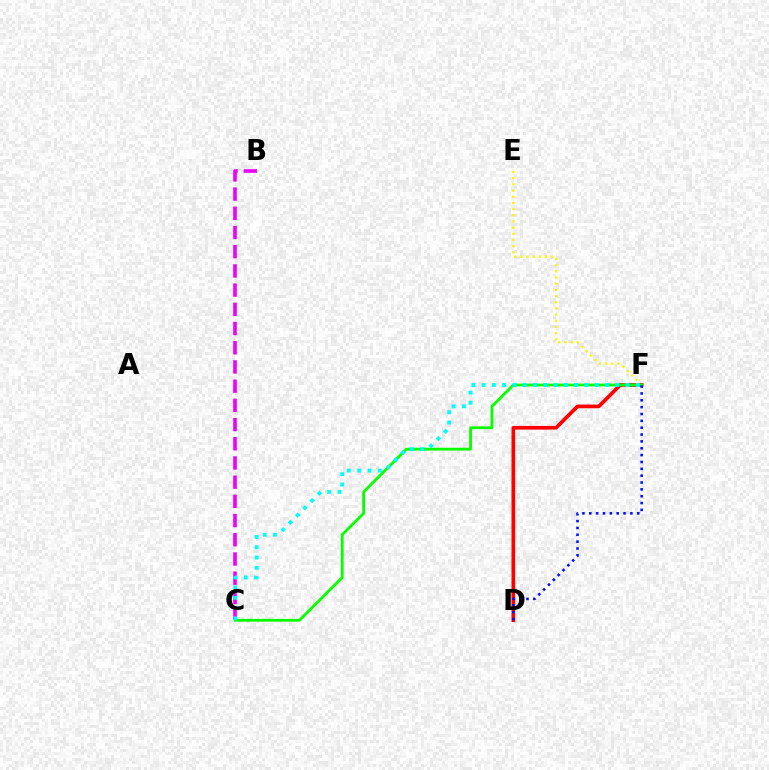{('B', 'C'): [{'color': '#ee00ff', 'line_style': 'dashed', 'thickness': 2.61}], ('E', 'F'): [{'color': '#fcf500', 'line_style': 'dotted', 'thickness': 1.68}], ('D', 'F'): [{'color': '#ff0000', 'line_style': 'solid', 'thickness': 2.65}, {'color': '#0010ff', 'line_style': 'dotted', 'thickness': 1.86}], ('C', 'F'): [{'color': '#08ff00', 'line_style': 'solid', 'thickness': 2.01}, {'color': '#00fff6', 'line_style': 'dotted', 'thickness': 2.79}]}